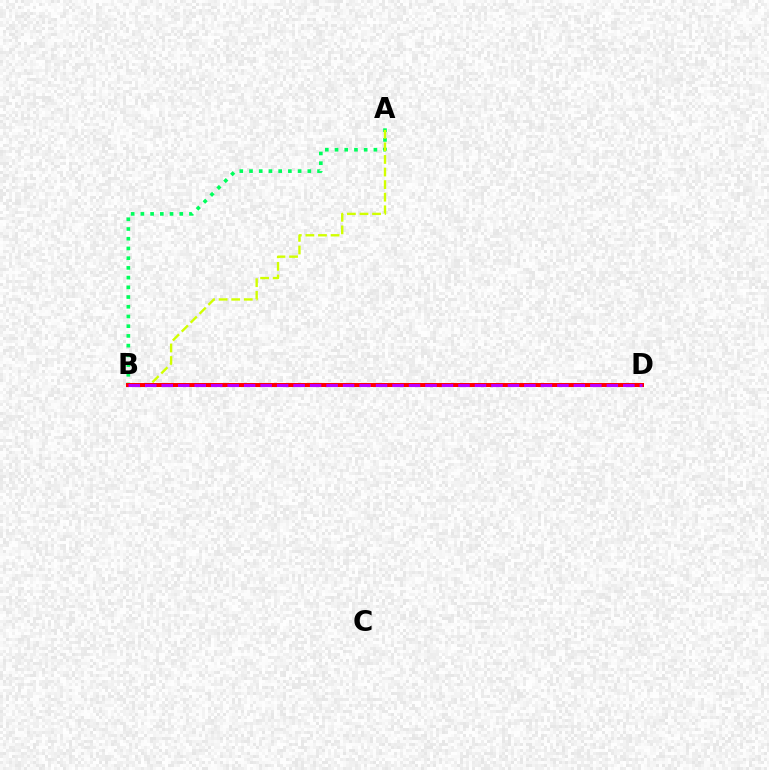{('A', 'B'): [{'color': '#00ff5c', 'line_style': 'dotted', 'thickness': 2.64}, {'color': '#d1ff00', 'line_style': 'dashed', 'thickness': 1.71}], ('B', 'D'): [{'color': '#0074ff', 'line_style': 'dashed', 'thickness': 1.54}, {'color': '#ff0000', 'line_style': 'solid', 'thickness': 2.88}, {'color': '#b900ff', 'line_style': 'dashed', 'thickness': 2.24}]}